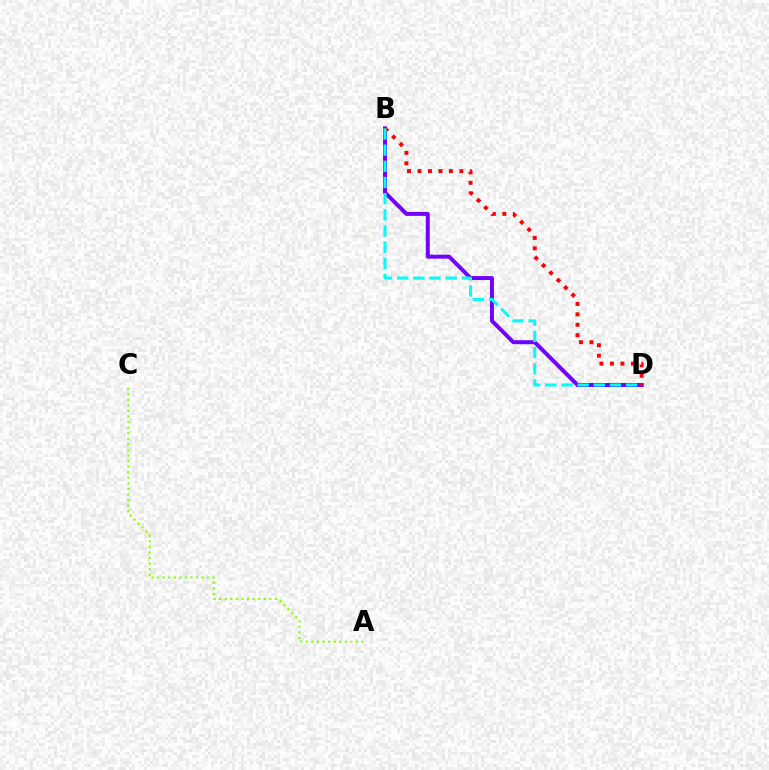{('A', 'C'): [{'color': '#84ff00', 'line_style': 'dotted', 'thickness': 1.51}], ('B', 'D'): [{'color': '#7200ff', 'line_style': 'solid', 'thickness': 2.86}, {'color': '#ff0000', 'line_style': 'dotted', 'thickness': 2.84}, {'color': '#00fff6', 'line_style': 'dashed', 'thickness': 2.2}]}